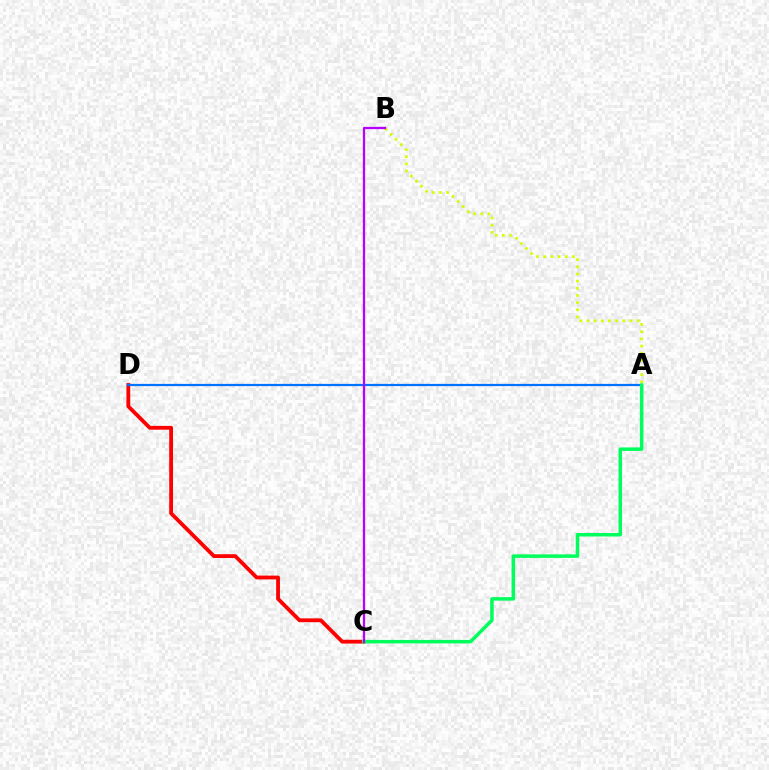{('C', 'D'): [{'color': '#ff0000', 'line_style': 'solid', 'thickness': 2.74}], ('A', 'D'): [{'color': '#0074ff', 'line_style': 'solid', 'thickness': 1.61}], ('A', 'C'): [{'color': '#00ff5c', 'line_style': 'solid', 'thickness': 2.52}], ('A', 'B'): [{'color': '#d1ff00', 'line_style': 'dotted', 'thickness': 1.95}], ('B', 'C'): [{'color': '#b900ff', 'line_style': 'solid', 'thickness': 1.64}]}